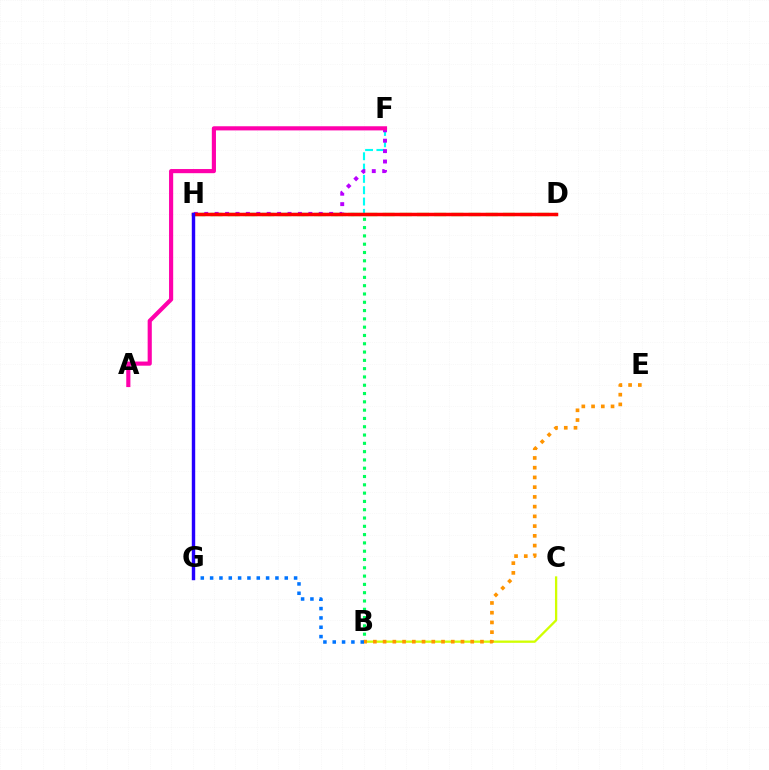{('D', 'H'): [{'color': '#3dff00', 'line_style': 'dashed', 'thickness': 2.34}, {'color': '#ff0000', 'line_style': 'solid', 'thickness': 2.51}], ('B', 'H'): [{'color': '#00ff5c', 'line_style': 'dotted', 'thickness': 2.25}], ('B', 'C'): [{'color': '#d1ff00', 'line_style': 'solid', 'thickness': 1.66}], ('B', 'E'): [{'color': '#ff9400', 'line_style': 'dotted', 'thickness': 2.65}], ('B', 'G'): [{'color': '#0074ff', 'line_style': 'dotted', 'thickness': 2.54}], ('F', 'H'): [{'color': '#00fff6', 'line_style': 'dashed', 'thickness': 1.54}, {'color': '#b900ff', 'line_style': 'dotted', 'thickness': 2.83}], ('A', 'F'): [{'color': '#ff00ac', 'line_style': 'solid', 'thickness': 2.99}], ('G', 'H'): [{'color': '#2500ff', 'line_style': 'solid', 'thickness': 2.46}]}